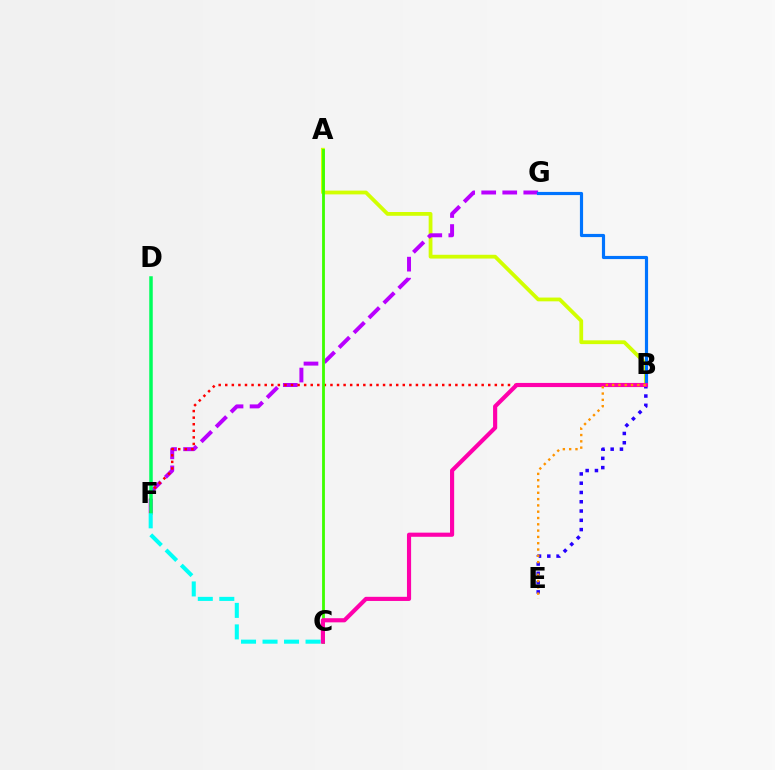{('A', 'B'): [{'color': '#d1ff00', 'line_style': 'solid', 'thickness': 2.72}], ('F', 'G'): [{'color': '#b900ff', 'line_style': 'dashed', 'thickness': 2.86}], ('B', 'F'): [{'color': '#ff0000', 'line_style': 'dotted', 'thickness': 1.79}], ('B', 'G'): [{'color': '#0074ff', 'line_style': 'solid', 'thickness': 2.28}], ('D', 'F'): [{'color': '#00ff5c', 'line_style': 'solid', 'thickness': 2.52}], ('B', 'E'): [{'color': '#2500ff', 'line_style': 'dotted', 'thickness': 2.52}, {'color': '#ff9400', 'line_style': 'dotted', 'thickness': 1.71}], ('A', 'C'): [{'color': '#3dff00', 'line_style': 'solid', 'thickness': 2.03}], ('C', 'F'): [{'color': '#00fff6', 'line_style': 'dashed', 'thickness': 2.92}], ('B', 'C'): [{'color': '#ff00ac', 'line_style': 'solid', 'thickness': 2.98}]}